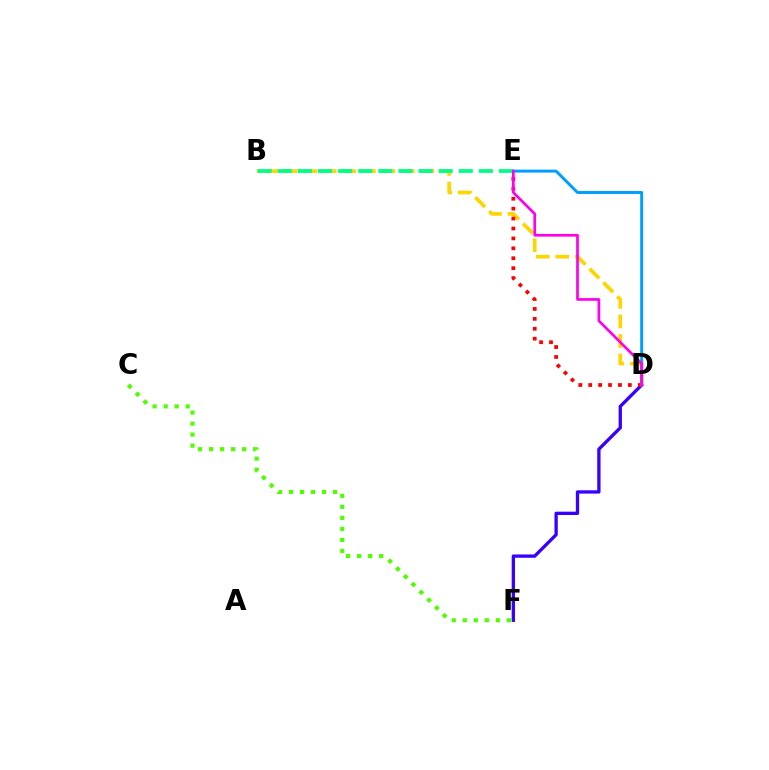{('D', 'F'): [{'color': '#3700ff', 'line_style': 'solid', 'thickness': 2.38}], ('B', 'D'): [{'color': '#ffd500', 'line_style': 'dashed', 'thickness': 2.65}], ('D', 'E'): [{'color': '#ff0000', 'line_style': 'dotted', 'thickness': 2.7}, {'color': '#009eff', 'line_style': 'solid', 'thickness': 2.13}, {'color': '#ff00ed', 'line_style': 'solid', 'thickness': 1.95}], ('B', 'E'): [{'color': '#00ff86', 'line_style': 'dashed', 'thickness': 2.73}], ('C', 'F'): [{'color': '#4fff00', 'line_style': 'dotted', 'thickness': 2.99}]}